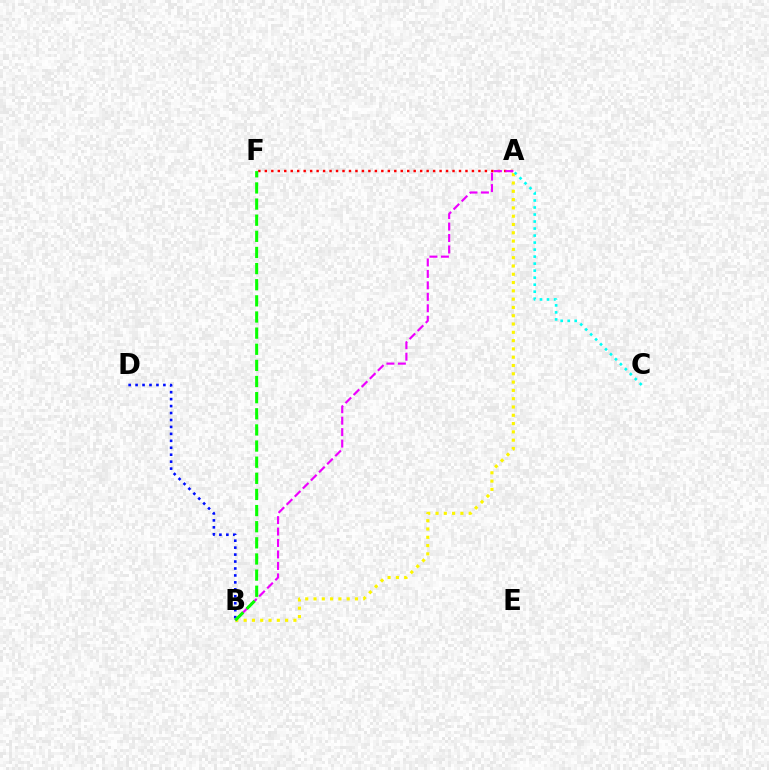{('A', 'F'): [{'color': '#ff0000', 'line_style': 'dotted', 'thickness': 1.76}], ('B', 'D'): [{'color': '#0010ff', 'line_style': 'dotted', 'thickness': 1.89}], ('A', 'B'): [{'color': '#fcf500', 'line_style': 'dotted', 'thickness': 2.25}, {'color': '#ee00ff', 'line_style': 'dashed', 'thickness': 1.56}], ('B', 'F'): [{'color': '#08ff00', 'line_style': 'dashed', 'thickness': 2.19}], ('A', 'C'): [{'color': '#00fff6', 'line_style': 'dotted', 'thickness': 1.91}]}